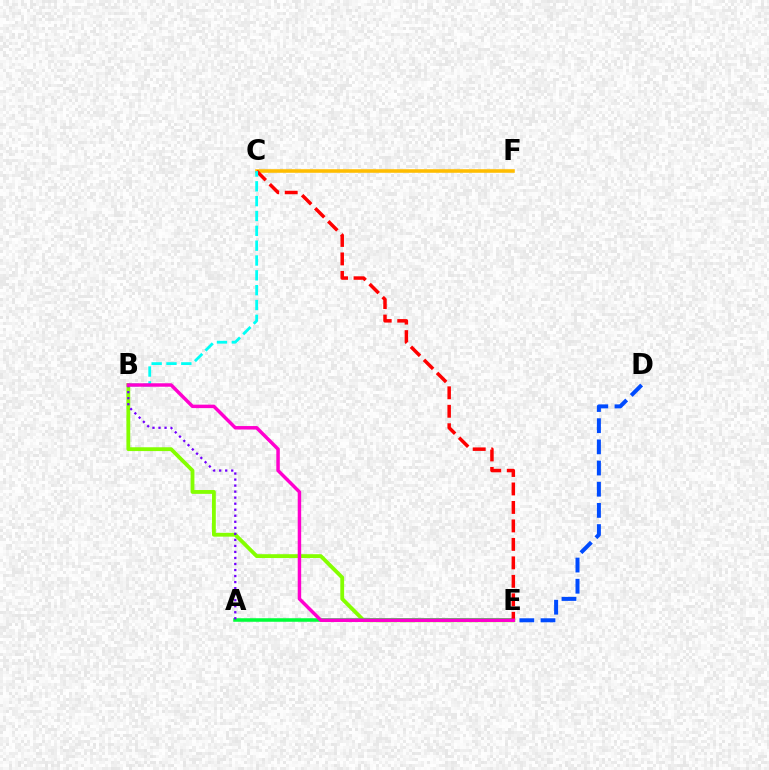{('D', 'E'): [{'color': '#004bff', 'line_style': 'dashed', 'thickness': 2.88}], ('C', 'F'): [{'color': '#ffbd00', 'line_style': 'solid', 'thickness': 2.57}], ('B', 'E'): [{'color': '#84ff00', 'line_style': 'solid', 'thickness': 2.75}, {'color': '#ff00cf', 'line_style': 'solid', 'thickness': 2.49}], ('A', 'E'): [{'color': '#00ff39', 'line_style': 'solid', 'thickness': 2.55}], ('C', 'E'): [{'color': '#ff0000', 'line_style': 'dashed', 'thickness': 2.51}], ('B', 'C'): [{'color': '#00fff6', 'line_style': 'dashed', 'thickness': 2.02}], ('A', 'B'): [{'color': '#7200ff', 'line_style': 'dotted', 'thickness': 1.64}]}